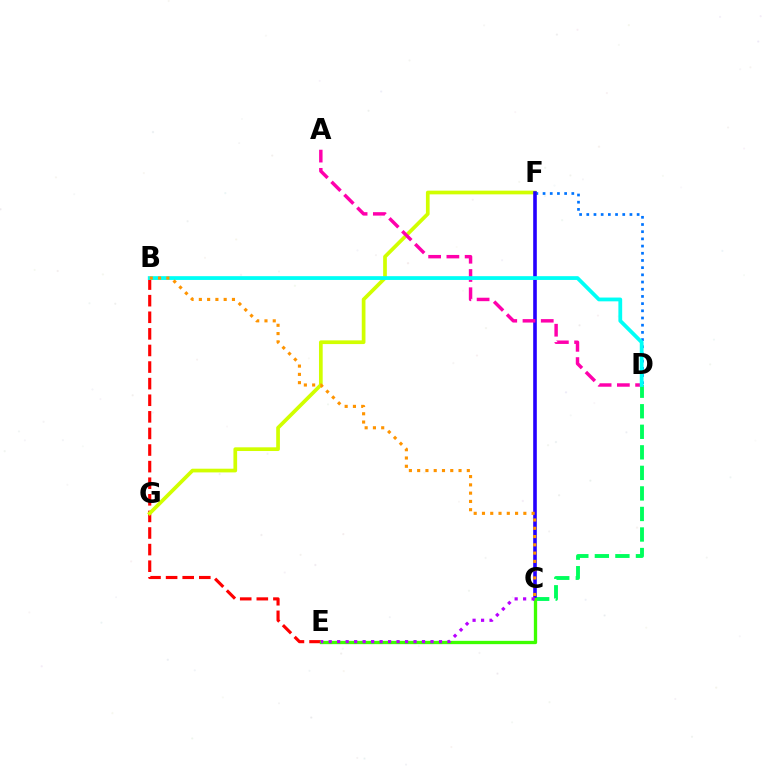{('D', 'F'): [{'color': '#0074ff', 'line_style': 'dotted', 'thickness': 1.95}], ('B', 'E'): [{'color': '#ff0000', 'line_style': 'dashed', 'thickness': 2.25}], ('C', 'D'): [{'color': '#00ff5c', 'line_style': 'dashed', 'thickness': 2.79}], ('F', 'G'): [{'color': '#d1ff00', 'line_style': 'solid', 'thickness': 2.67}], ('C', 'F'): [{'color': '#2500ff', 'line_style': 'solid', 'thickness': 2.6}], ('A', 'D'): [{'color': '#ff00ac', 'line_style': 'dashed', 'thickness': 2.48}], ('B', 'D'): [{'color': '#00fff6', 'line_style': 'solid', 'thickness': 2.72}], ('C', 'E'): [{'color': '#3dff00', 'line_style': 'solid', 'thickness': 2.38}, {'color': '#b900ff', 'line_style': 'dotted', 'thickness': 2.31}], ('B', 'C'): [{'color': '#ff9400', 'line_style': 'dotted', 'thickness': 2.25}]}